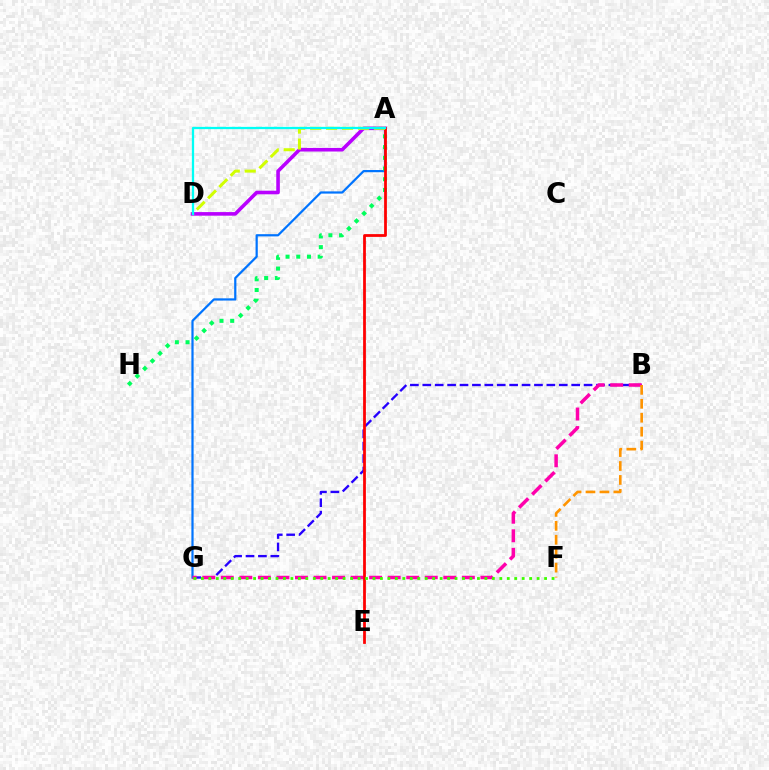{('B', 'G'): [{'color': '#2500ff', 'line_style': 'dashed', 'thickness': 1.69}, {'color': '#ff00ac', 'line_style': 'dashed', 'thickness': 2.52}], ('A', 'G'): [{'color': '#0074ff', 'line_style': 'solid', 'thickness': 1.6}], ('A', 'H'): [{'color': '#00ff5c', 'line_style': 'dotted', 'thickness': 2.91}], ('A', 'D'): [{'color': '#b900ff', 'line_style': 'solid', 'thickness': 2.59}, {'color': '#d1ff00', 'line_style': 'dashed', 'thickness': 2.17}, {'color': '#00fff6', 'line_style': 'solid', 'thickness': 1.64}], ('A', 'E'): [{'color': '#ff0000', 'line_style': 'solid', 'thickness': 2.0}], ('F', 'G'): [{'color': '#3dff00', 'line_style': 'dotted', 'thickness': 2.03}], ('B', 'F'): [{'color': '#ff9400', 'line_style': 'dashed', 'thickness': 1.89}]}